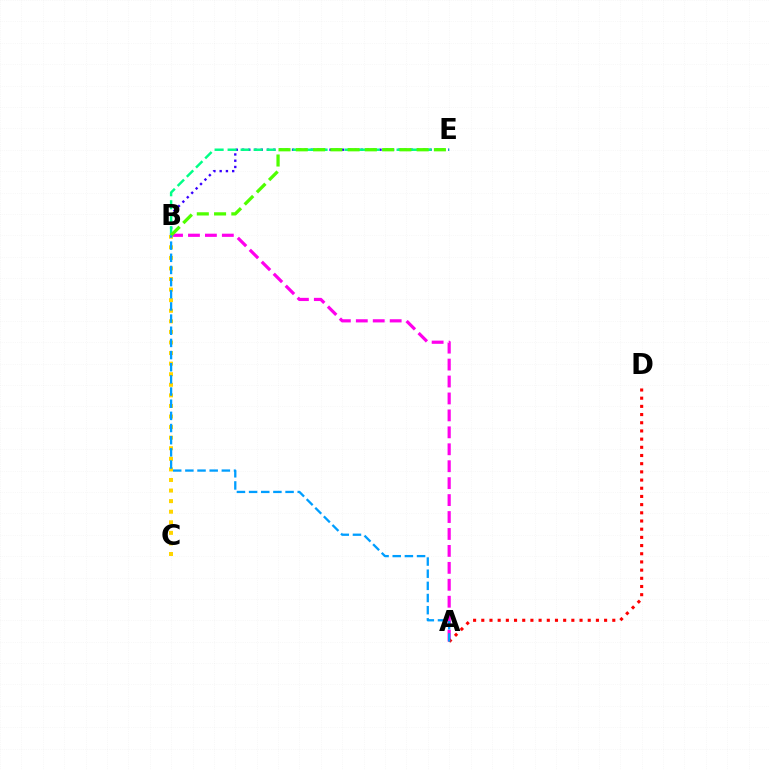{('A', 'B'): [{'color': '#ff00ed', 'line_style': 'dashed', 'thickness': 2.3}, {'color': '#009eff', 'line_style': 'dashed', 'thickness': 1.65}], ('A', 'D'): [{'color': '#ff0000', 'line_style': 'dotted', 'thickness': 2.22}], ('B', 'E'): [{'color': '#3700ff', 'line_style': 'dotted', 'thickness': 1.7}, {'color': '#00ff86', 'line_style': 'dashed', 'thickness': 1.77}, {'color': '#4fff00', 'line_style': 'dashed', 'thickness': 2.35}], ('B', 'C'): [{'color': '#ffd500', 'line_style': 'dotted', 'thickness': 2.87}]}